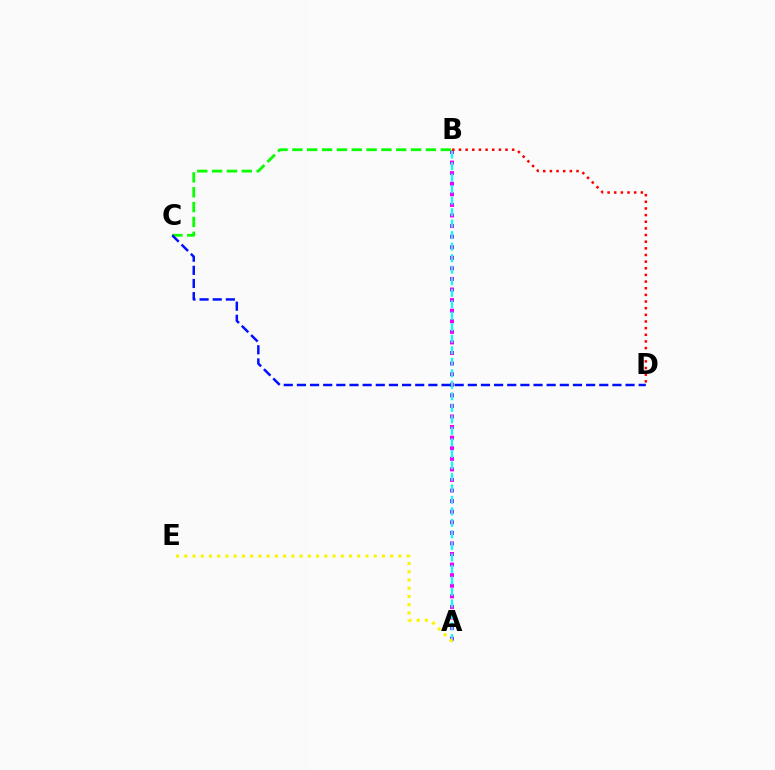{('A', 'B'): [{'color': '#ee00ff', 'line_style': 'dotted', 'thickness': 2.87}, {'color': '#00fff6', 'line_style': 'dashed', 'thickness': 1.56}], ('B', 'C'): [{'color': '#08ff00', 'line_style': 'dashed', 'thickness': 2.02}], ('B', 'D'): [{'color': '#ff0000', 'line_style': 'dotted', 'thickness': 1.81}], ('C', 'D'): [{'color': '#0010ff', 'line_style': 'dashed', 'thickness': 1.79}], ('A', 'E'): [{'color': '#fcf500', 'line_style': 'dotted', 'thickness': 2.24}]}